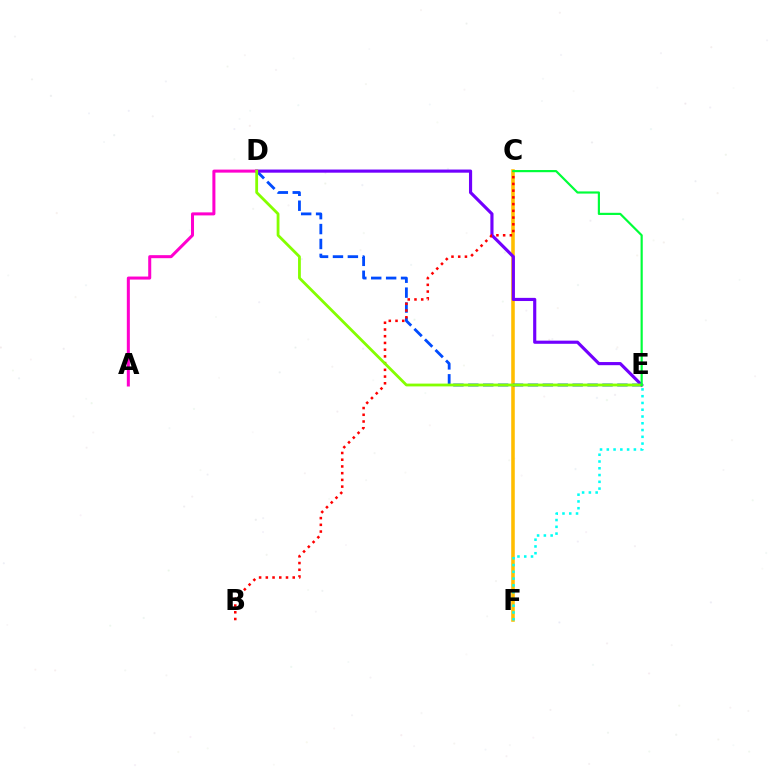{('C', 'F'): [{'color': '#ffbd00', 'line_style': 'solid', 'thickness': 2.57}], ('D', 'E'): [{'color': '#004bff', 'line_style': 'dashed', 'thickness': 2.03}, {'color': '#7200ff', 'line_style': 'solid', 'thickness': 2.27}, {'color': '#84ff00', 'line_style': 'solid', 'thickness': 2.01}], ('A', 'D'): [{'color': '#ff00cf', 'line_style': 'solid', 'thickness': 2.18}], ('B', 'C'): [{'color': '#ff0000', 'line_style': 'dotted', 'thickness': 1.83}], ('E', 'F'): [{'color': '#00fff6', 'line_style': 'dotted', 'thickness': 1.84}], ('C', 'E'): [{'color': '#00ff39', 'line_style': 'solid', 'thickness': 1.57}]}